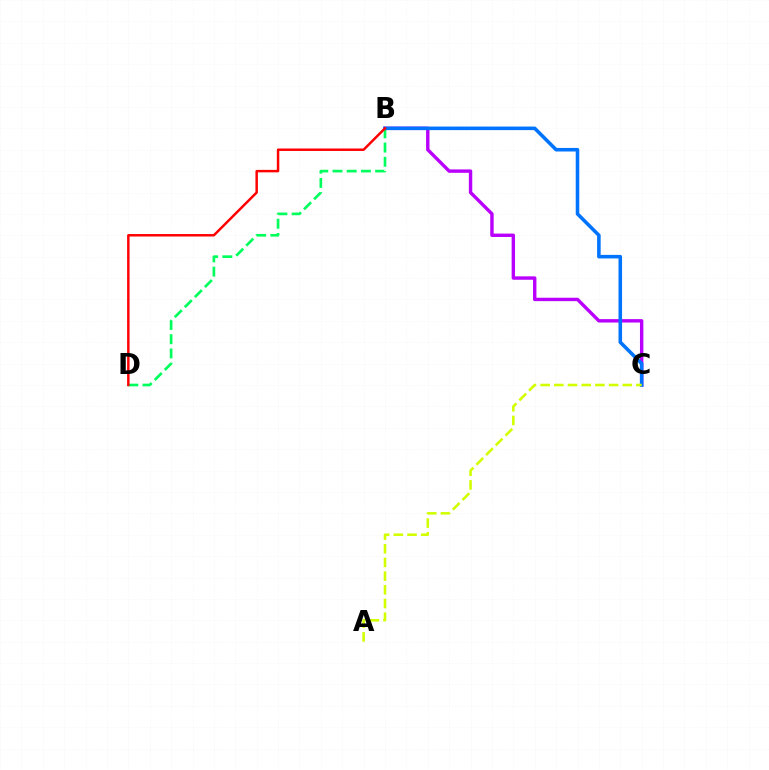{('B', 'D'): [{'color': '#00ff5c', 'line_style': 'dashed', 'thickness': 1.93}, {'color': '#ff0000', 'line_style': 'solid', 'thickness': 1.77}], ('B', 'C'): [{'color': '#b900ff', 'line_style': 'solid', 'thickness': 2.45}, {'color': '#0074ff', 'line_style': 'solid', 'thickness': 2.56}], ('A', 'C'): [{'color': '#d1ff00', 'line_style': 'dashed', 'thickness': 1.86}]}